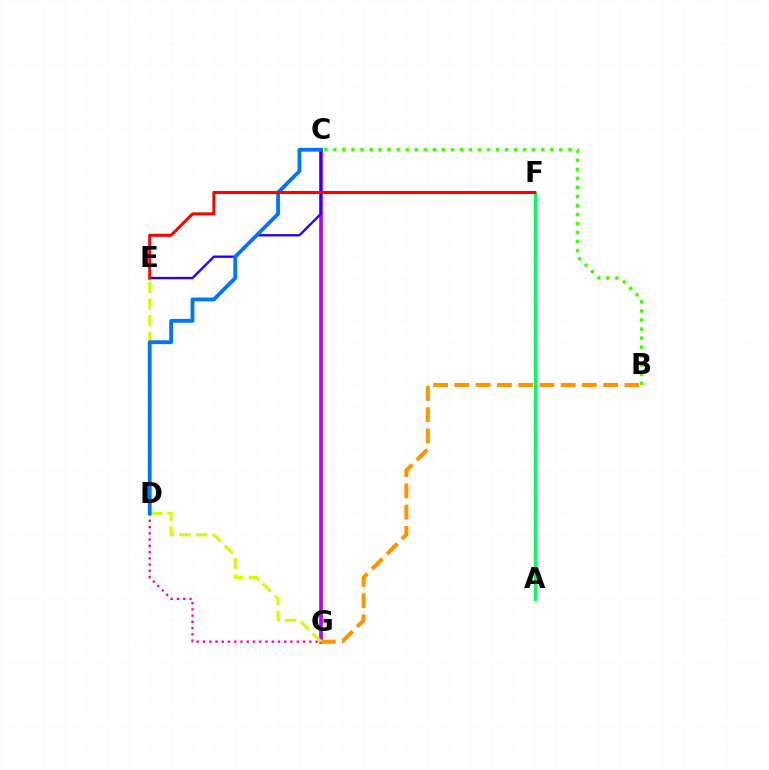{('A', 'F'): [{'color': '#00fff6', 'line_style': 'solid', 'thickness': 1.84}, {'color': '#00ff5c', 'line_style': 'solid', 'thickness': 2.45}], ('D', 'G'): [{'color': '#ff00ac', 'line_style': 'dotted', 'thickness': 1.7}], ('C', 'G'): [{'color': '#b900ff', 'line_style': 'solid', 'thickness': 2.69}], ('B', 'G'): [{'color': '#ff9400', 'line_style': 'dashed', 'thickness': 2.89}], ('E', 'G'): [{'color': '#d1ff00', 'line_style': 'dashed', 'thickness': 2.26}], ('C', 'E'): [{'color': '#2500ff', 'line_style': 'solid', 'thickness': 1.7}], ('C', 'D'): [{'color': '#0074ff', 'line_style': 'solid', 'thickness': 2.74}], ('B', 'C'): [{'color': '#3dff00', 'line_style': 'dotted', 'thickness': 2.46}], ('E', 'F'): [{'color': '#ff0000', 'line_style': 'solid', 'thickness': 2.19}]}